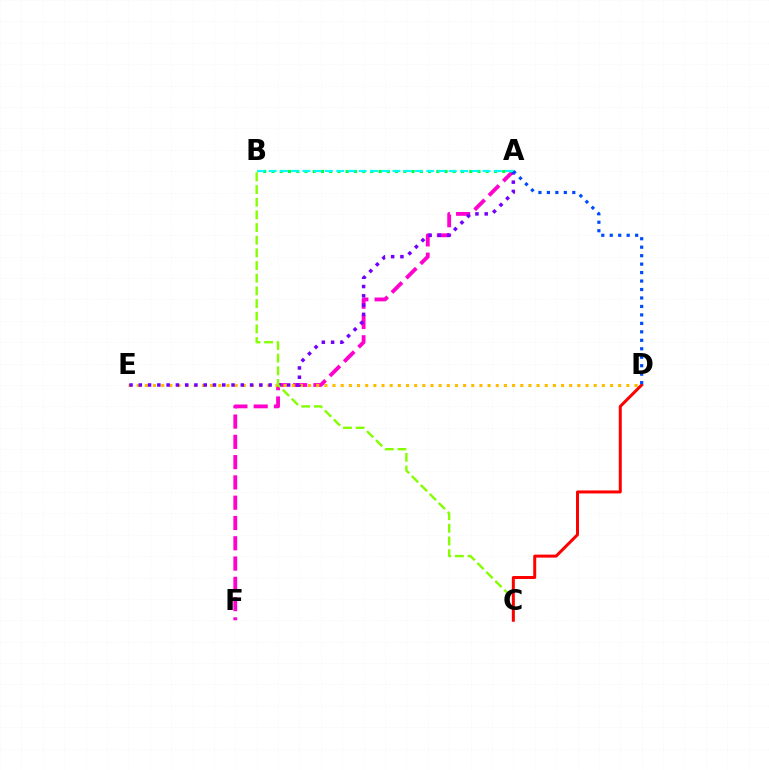{('A', 'F'): [{'color': '#ff00cf', 'line_style': 'dashed', 'thickness': 2.76}], ('A', 'B'): [{'color': '#00ff39', 'line_style': 'dotted', 'thickness': 2.24}, {'color': '#00fff6', 'line_style': 'dashed', 'thickness': 1.53}], ('D', 'E'): [{'color': '#ffbd00', 'line_style': 'dotted', 'thickness': 2.22}], ('A', 'E'): [{'color': '#7200ff', 'line_style': 'dotted', 'thickness': 2.52}], ('B', 'C'): [{'color': '#84ff00', 'line_style': 'dashed', 'thickness': 1.72}], ('C', 'D'): [{'color': '#ff0000', 'line_style': 'solid', 'thickness': 2.16}], ('A', 'D'): [{'color': '#004bff', 'line_style': 'dotted', 'thickness': 2.3}]}